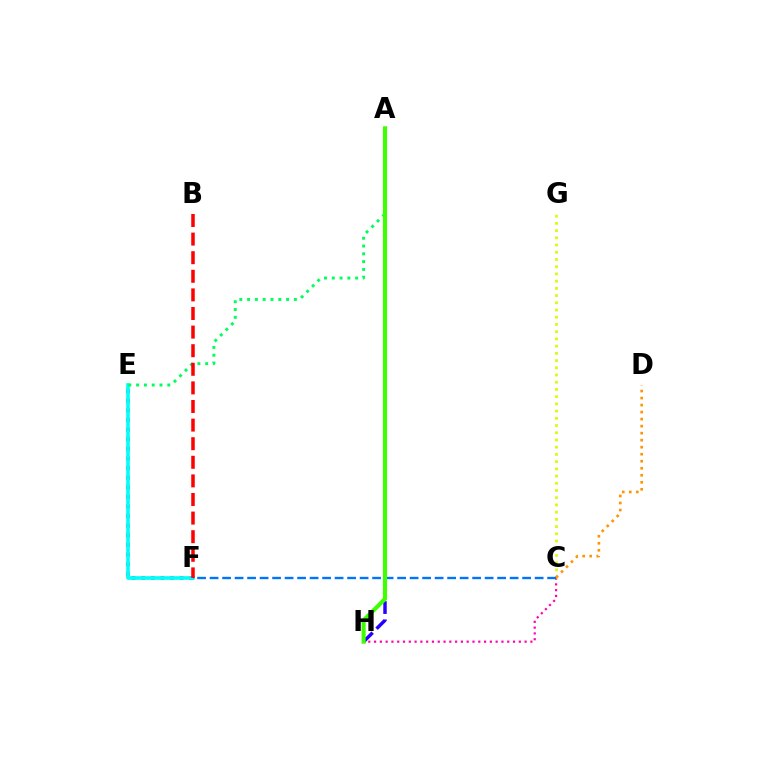{('E', 'F'): [{'color': '#b900ff', 'line_style': 'dotted', 'thickness': 2.61}, {'color': '#00fff6', 'line_style': 'solid', 'thickness': 2.62}], ('A', 'E'): [{'color': '#00ff5c', 'line_style': 'dotted', 'thickness': 2.12}], ('C', 'H'): [{'color': '#ff00ac', 'line_style': 'dotted', 'thickness': 1.57}], ('C', 'G'): [{'color': '#d1ff00', 'line_style': 'dotted', 'thickness': 1.96}], ('C', 'D'): [{'color': '#ff9400', 'line_style': 'dotted', 'thickness': 1.91}], ('B', 'F'): [{'color': '#ff0000', 'line_style': 'dashed', 'thickness': 2.53}], ('A', 'H'): [{'color': '#2500ff', 'line_style': 'dashed', 'thickness': 2.49}, {'color': '#3dff00', 'line_style': 'solid', 'thickness': 2.96}], ('C', 'F'): [{'color': '#0074ff', 'line_style': 'dashed', 'thickness': 1.7}]}